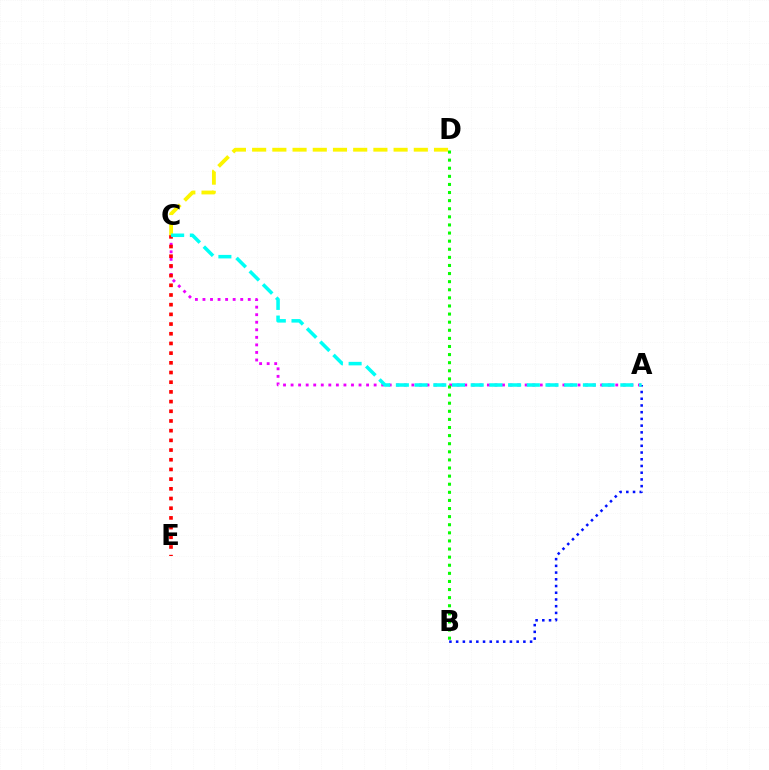{('A', 'C'): [{'color': '#ee00ff', 'line_style': 'dotted', 'thickness': 2.05}, {'color': '#00fff6', 'line_style': 'dashed', 'thickness': 2.54}], ('C', 'E'): [{'color': '#ff0000', 'line_style': 'dotted', 'thickness': 2.63}], ('B', 'D'): [{'color': '#08ff00', 'line_style': 'dotted', 'thickness': 2.2}], ('C', 'D'): [{'color': '#fcf500', 'line_style': 'dashed', 'thickness': 2.75}], ('A', 'B'): [{'color': '#0010ff', 'line_style': 'dotted', 'thickness': 1.83}]}